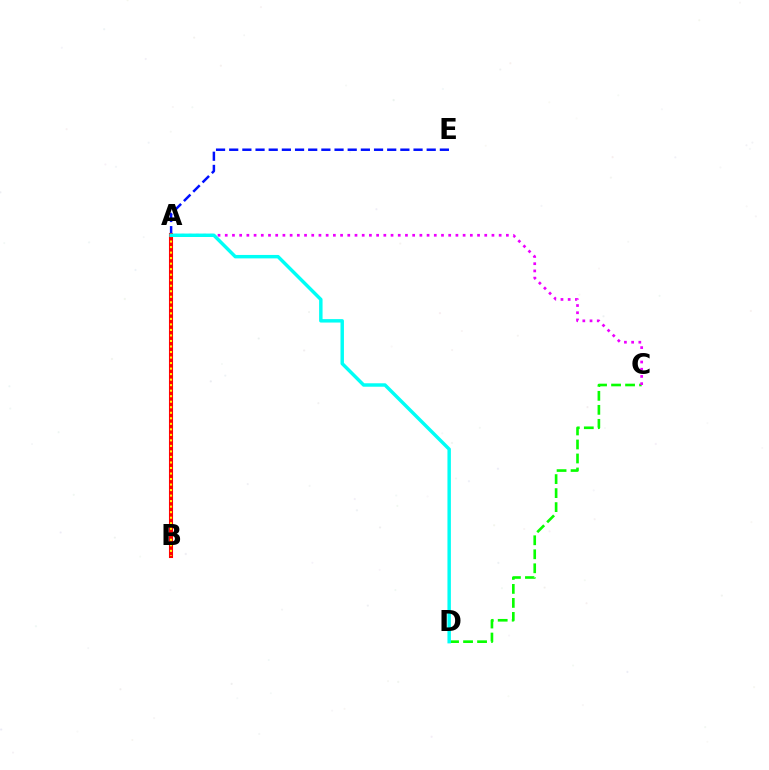{('A', 'E'): [{'color': '#0010ff', 'line_style': 'dashed', 'thickness': 1.79}], ('C', 'D'): [{'color': '#08ff00', 'line_style': 'dashed', 'thickness': 1.9}], ('A', 'B'): [{'color': '#ff0000', 'line_style': 'solid', 'thickness': 2.94}, {'color': '#fcf500', 'line_style': 'dotted', 'thickness': 1.5}], ('A', 'C'): [{'color': '#ee00ff', 'line_style': 'dotted', 'thickness': 1.96}], ('A', 'D'): [{'color': '#00fff6', 'line_style': 'solid', 'thickness': 2.48}]}